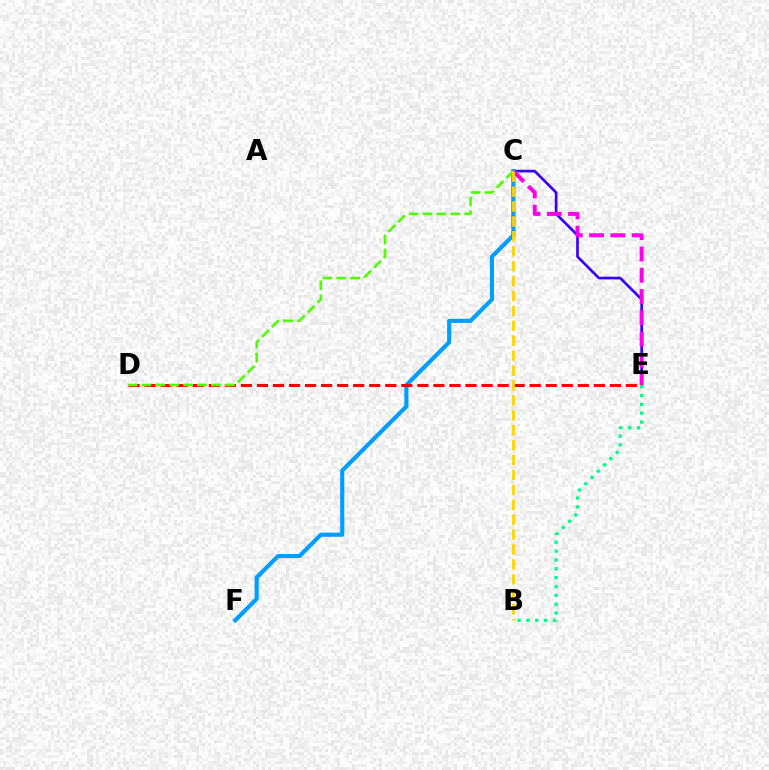{('C', 'E'): [{'color': '#3700ff', 'line_style': 'solid', 'thickness': 1.92}, {'color': '#ff00ed', 'line_style': 'dashed', 'thickness': 2.89}], ('C', 'F'): [{'color': '#009eff', 'line_style': 'solid', 'thickness': 2.98}], ('D', 'E'): [{'color': '#ff0000', 'line_style': 'dashed', 'thickness': 2.18}], ('B', 'E'): [{'color': '#00ff86', 'line_style': 'dotted', 'thickness': 2.4}], ('C', 'D'): [{'color': '#4fff00', 'line_style': 'dashed', 'thickness': 1.89}], ('B', 'C'): [{'color': '#ffd500', 'line_style': 'dashed', 'thickness': 2.03}]}